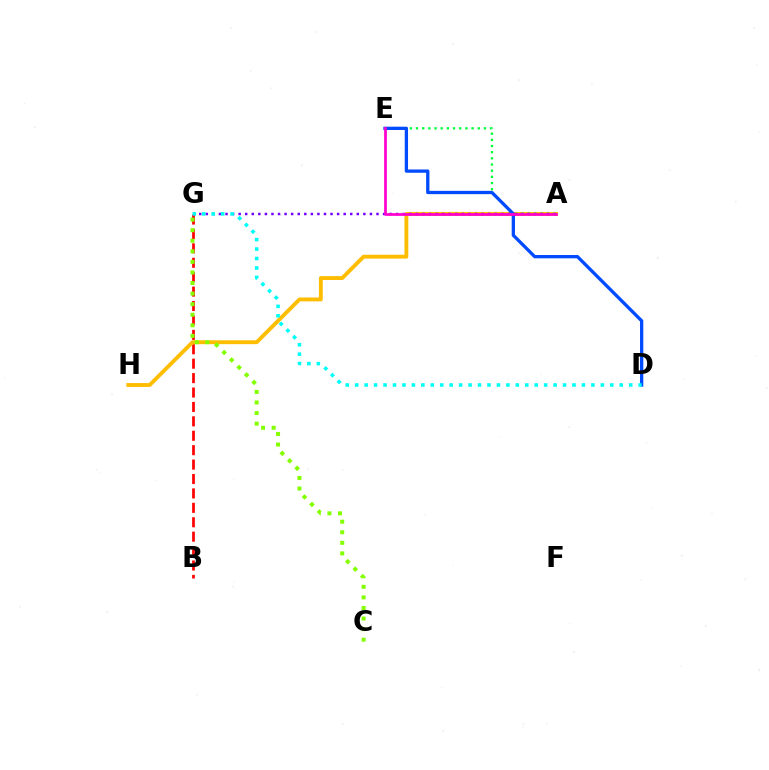{('B', 'G'): [{'color': '#ff0000', 'line_style': 'dashed', 'thickness': 1.96}], ('A', 'H'): [{'color': '#ffbd00', 'line_style': 'solid', 'thickness': 2.79}], ('A', 'E'): [{'color': '#00ff39', 'line_style': 'dotted', 'thickness': 1.68}, {'color': '#ff00cf', 'line_style': 'solid', 'thickness': 1.96}], ('A', 'G'): [{'color': '#7200ff', 'line_style': 'dotted', 'thickness': 1.78}], ('C', 'G'): [{'color': '#84ff00', 'line_style': 'dotted', 'thickness': 2.87}], ('D', 'E'): [{'color': '#004bff', 'line_style': 'solid', 'thickness': 2.37}], ('D', 'G'): [{'color': '#00fff6', 'line_style': 'dotted', 'thickness': 2.57}]}